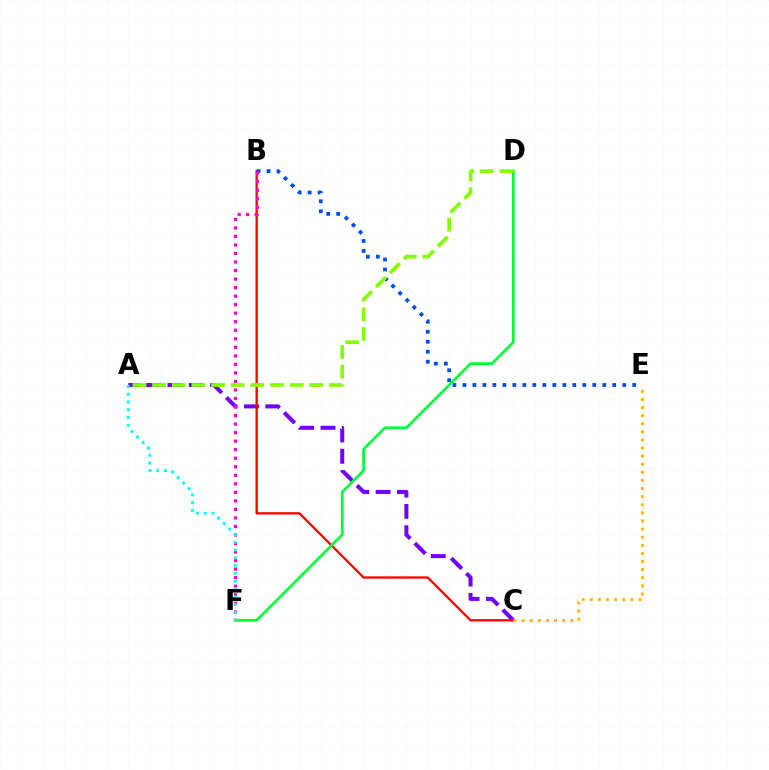{('A', 'C'): [{'color': '#7200ff', 'line_style': 'dashed', 'thickness': 2.9}], ('B', 'C'): [{'color': '#ff0000', 'line_style': 'solid', 'thickness': 1.66}], ('C', 'E'): [{'color': '#ffbd00', 'line_style': 'dotted', 'thickness': 2.2}], ('B', 'E'): [{'color': '#004bff', 'line_style': 'dotted', 'thickness': 2.71}], ('B', 'F'): [{'color': '#ff00cf', 'line_style': 'dotted', 'thickness': 2.32}], ('D', 'F'): [{'color': '#00ff39', 'line_style': 'solid', 'thickness': 1.96}], ('A', 'F'): [{'color': '#00fff6', 'line_style': 'dotted', 'thickness': 2.11}], ('A', 'D'): [{'color': '#84ff00', 'line_style': 'dashed', 'thickness': 2.67}]}